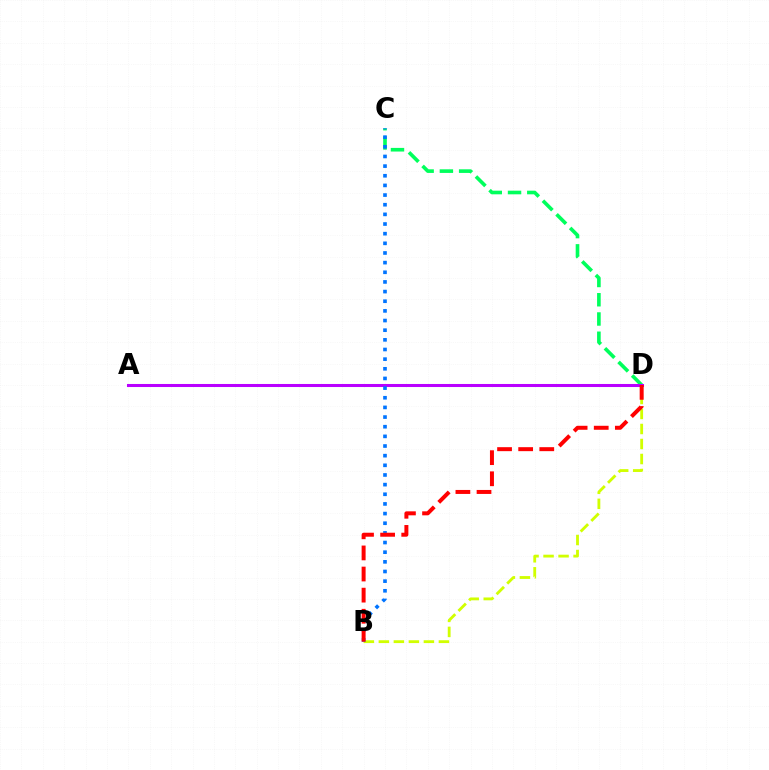{('B', 'D'): [{'color': '#d1ff00', 'line_style': 'dashed', 'thickness': 2.04}, {'color': '#ff0000', 'line_style': 'dashed', 'thickness': 2.87}], ('C', 'D'): [{'color': '#00ff5c', 'line_style': 'dashed', 'thickness': 2.62}], ('A', 'D'): [{'color': '#b900ff', 'line_style': 'solid', 'thickness': 2.19}], ('B', 'C'): [{'color': '#0074ff', 'line_style': 'dotted', 'thickness': 2.62}]}